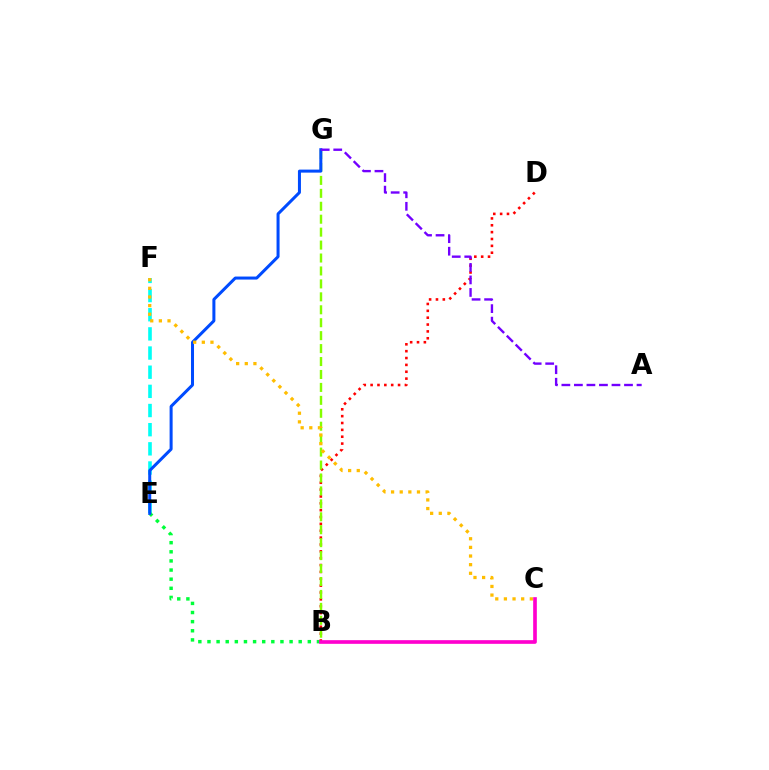{('E', 'F'): [{'color': '#00fff6', 'line_style': 'dashed', 'thickness': 2.6}], ('B', 'E'): [{'color': '#00ff39', 'line_style': 'dotted', 'thickness': 2.48}], ('B', 'D'): [{'color': '#ff0000', 'line_style': 'dotted', 'thickness': 1.86}], ('B', 'G'): [{'color': '#84ff00', 'line_style': 'dashed', 'thickness': 1.76}], ('E', 'G'): [{'color': '#004bff', 'line_style': 'solid', 'thickness': 2.17}], ('A', 'G'): [{'color': '#7200ff', 'line_style': 'dashed', 'thickness': 1.7}], ('C', 'F'): [{'color': '#ffbd00', 'line_style': 'dotted', 'thickness': 2.35}], ('B', 'C'): [{'color': '#ff00cf', 'line_style': 'solid', 'thickness': 2.64}]}